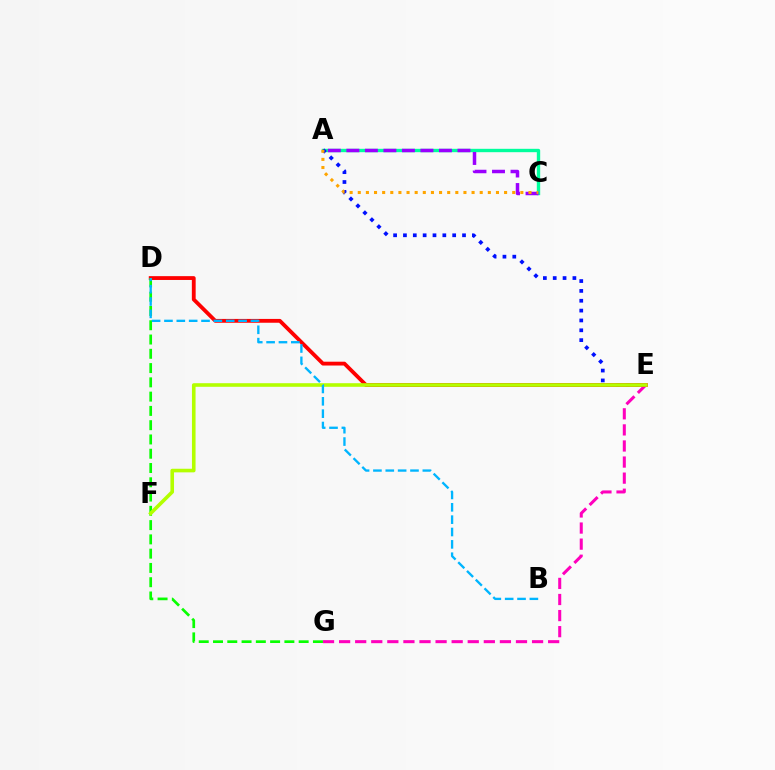{('A', 'C'): [{'color': '#00ff9d', 'line_style': 'solid', 'thickness': 2.43}, {'color': '#9b00ff', 'line_style': 'dashed', 'thickness': 2.52}, {'color': '#ffa500', 'line_style': 'dotted', 'thickness': 2.21}], ('A', 'E'): [{'color': '#0010ff', 'line_style': 'dotted', 'thickness': 2.68}], ('E', 'G'): [{'color': '#ff00bd', 'line_style': 'dashed', 'thickness': 2.18}], ('D', 'E'): [{'color': '#ff0000', 'line_style': 'solid', 'thickness': 2.75}], ('D', 'G'): [{'color': '#08ff00', 'line_style': 'dashed', 'thickness': 1.94}], ('E', 'F'): [{'color': '#b3ff00', 'line_style': 'solid', 'thickness': 2.6}], ('B', 'D'): [{'color': '#00b5ff', 'line_style': 'dashed', 'thickness': 1.68}]}